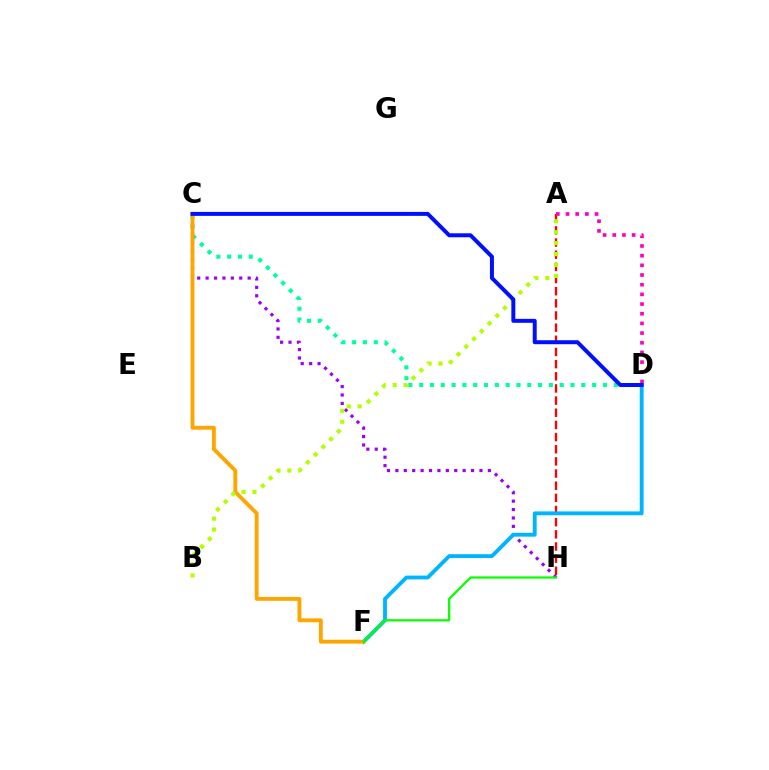{('A', 'H'): [{'color': '#ff0000', 'line_style': 'dashed', 'thickness': 1.65}], ('C', 'H'): [{'color': '#9b00ff', 'line_style': 'dotted', 'thickness': 2.28}], ('A', 'D'): [{'color': '#ff00bd', 'line_style': 'dotted', 'thickness': 2.63}], ('D', 'F'): [{'color': '#00b5ff', 'line_style': 'solid', 'thickness': 2.77}], ('C', 'D'): [{'color': '#00ff9d', 'line_style': 'dotted', 'thickness': 2.94}, {'color': '#0010ff', 'line_style': 'solid', 'thickness': 2.86}], ('C', 'F'): [{'color': '#ffa500', 'line_style': 'solid', 'thickness': 2.77}], ('A', 'B'): [{'color': '#b3ff00', 'line_style': 'dotted', 'thickness': 2.97}], ('F', 'H'): [{'color': '#08ff00', 'line_style': 'solid', 'thickness': 1.63}]}